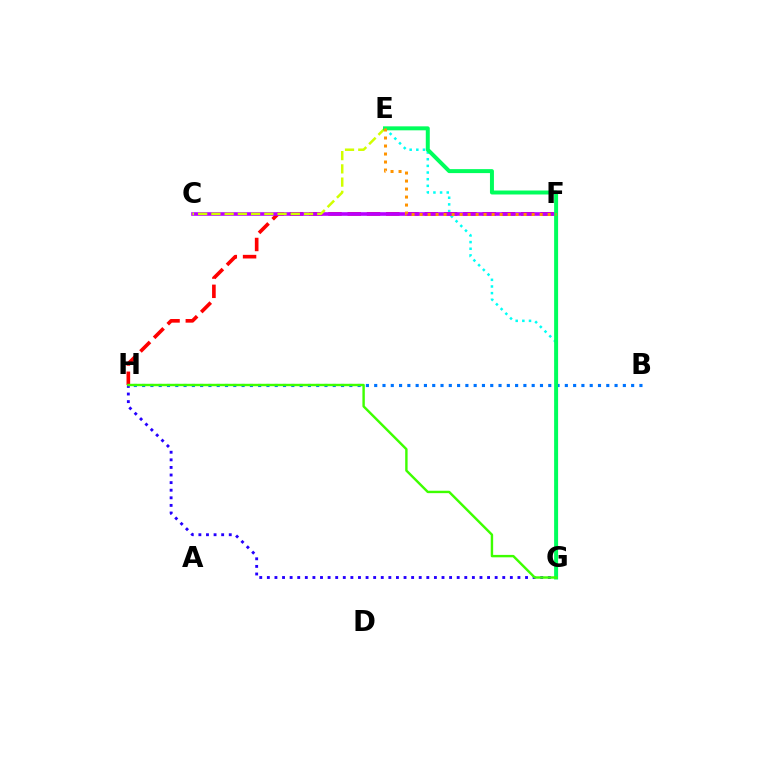{('G', 'H'): [{'color': '#2500ff', 'line_style': 'dotted', 'thickness': 2.06}, {'color': '#3dff00', 'line_style': 'solid', 'thickness': 1.74}], ('E', 'G'): [{'color': '#00fff6', 'line_style': 'dotted', 'thickness': 1.81}, {'color': '#00ff5c', 'line_style': 'solid', 'thickness': 2.86}], ('F', 'H'): [{'color': '#ff0000', 'line_style': 'dashed', 'thickness': 2.62}], ('B', 'H'): [{'color': '#0074ff', 'line_style': 'dotted', 'thickness': 2.25}], ('C', 'F'): [{'color': '#b900ff', 'line_style': 'solid', 'thickness': 2.61}], ('C', 'E'): [{'color': '#d1ff00', 'line_style': 'dashed', 'thickness': 1.8}], ('F', 'G'): [{'color': '#ff00ac', 'line_style': 'dashed', 'thickness': 2.16}], ('E', 'F'): [{'color': '#ff9400', 'line_style': 'dotted', 'thickness': 2.17}]}